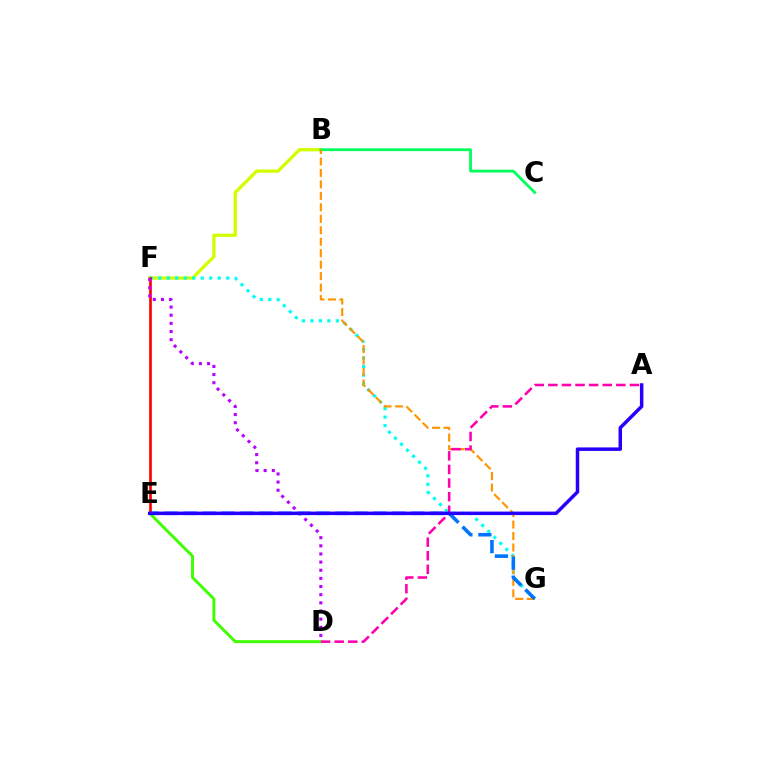{('B', 'F'): [{'color': '#d1ff00', 'line_style': 'solid', 'thickness': 2.37}], ('F', 'G'): [{'color': '#00fff6', 'line_style': 'dotted', 'thickness': 2.31}], ('E', 'F'): [{'color': '#ff0000', 'line_style': 'solid', 'thickness': 1.91}], ('D', 'F'): [{'color': '#b900ff', 'line_style': 'dotted', 'thickness': 2.21}], ('B', 'C'): [{'color': '#00ff5c', 'line_style': 'solid', 'thickness': 2.0}], ('D', 'E'): [{'color': '#3dff00', 'line_style': 'solid', 'thickness': 2.1}], ('B', 'G'): [{'color': '#ff9400', 'line_style': 'dashed', 'thickness': 1.56}], ('E', 'G'): [{'color': '#0074ff', 'line_style': 'dashed', 'thickness': 2.58}], ('A', 'D'): [{'color': '#ff00ac', 'line_style': 'dashed', 'thickness': 1.85}], ('A', 'E'): [{'color': '#2500ff', 'line_style': 'solid', 'thickness': 2.51}]}